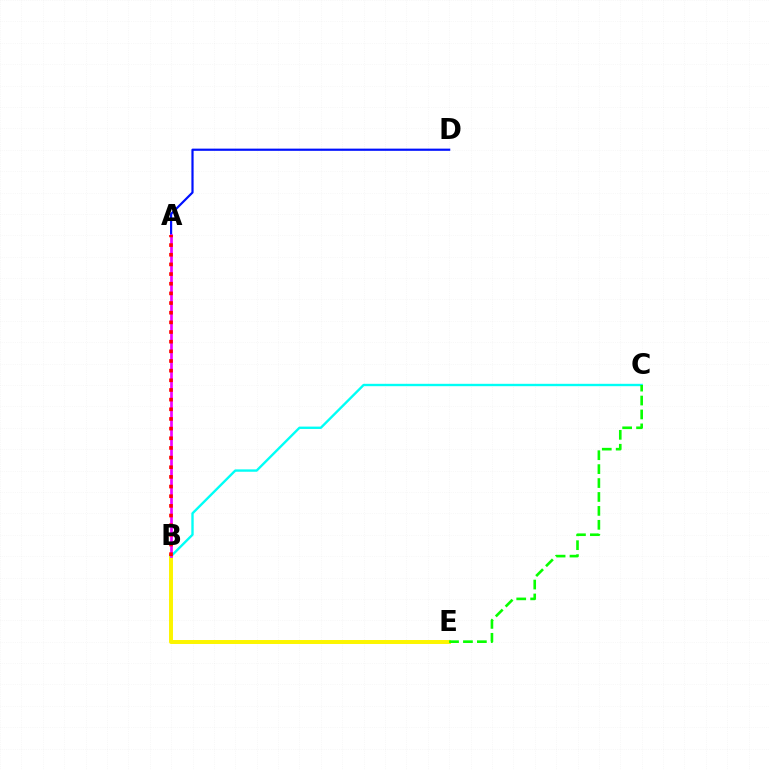{('B', 'E'): [{'color': '#fcf500', 'line_style': 'solid', 'thickness': 2.85}], ('B', 'C'): [{'color': '#00fff6', 'line_style': 'solid', 'thickness': 1.71}], ('A', 'D'): [{'color': '#0010ff', 'line_style': 'solid', 'thickness': 1.58}], ('A', 'B'): [{'color': '#ee00ff', 'line_style': 'solid', 'thickness': 1.93}, {'color': '#ff0000', 'line_style': 'dotted', 'thickness': 2.62}], ('C', 'E'): [{'color': '#08ff00', 'line_style': 'dashed', 'thickness': 1.89}]}